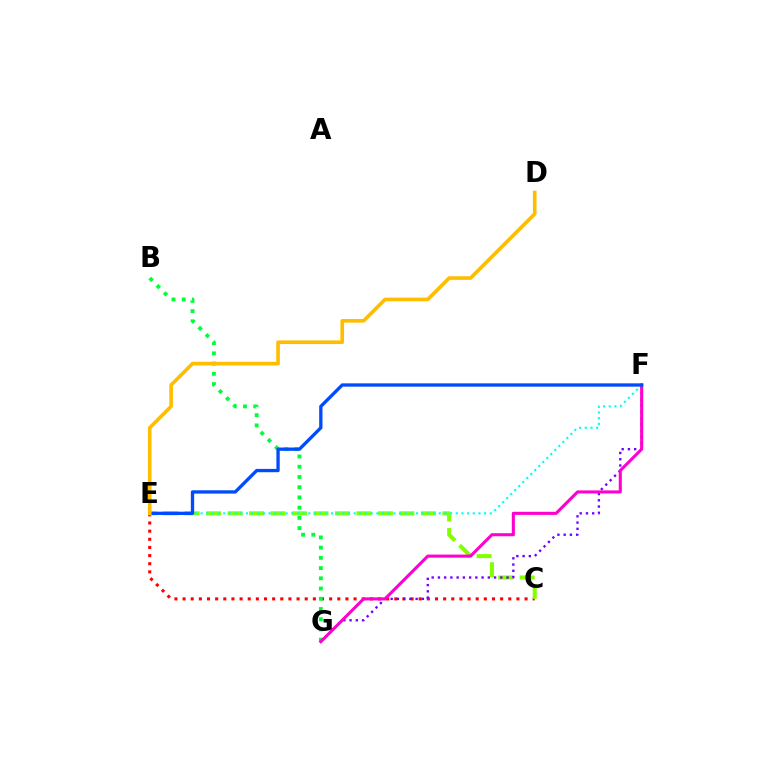{('C', 'E'): [{'color': '#ff0000', 'line_style': 'dotted', 'thickness': 2.21}, {'color': '#84ff00', 'line_style': 'dashed', 'thickness': 2.92}], ('F', 'G'): [{'color': '#7200ff', 'line_style': 'dotted', 'thickness': 1.7}, {'color': '#ff00cf', 'line_style': 'solid', 'thickness': 2.21}], ('E', 'F'): [{'color': '#00fff6', 'line_style': 'dotted', 'thickness': 1.54}, {'color': '#004bff', 'line_style': 'solid', 'thickness': 2.39}], ('B', 'G'): [{'color': '#00ff39', 'line_style': 'dotted', 'thickness': 2.78}], ('D', 'E'): [{'color': '#ffbd00', 'line_style': 'solid', 'thickness': 2.62}]}